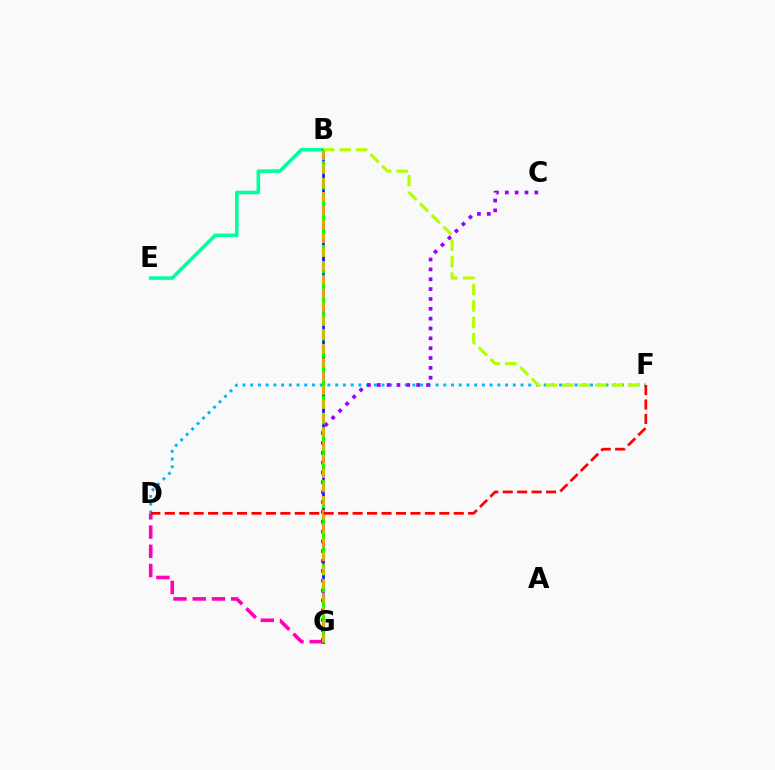{('D', 'G'): [{'color': '#ff00bd', 'line_style': 'dashed', 'thickness': 2.61}], ('B', 'E'): [{'color': '#00ff9d', 'line_style': 'solid', 'thickness': 2.58}], ('D', 'F'): [{'color': '#00b5ff', 'line_style': 'dotted', 'thickness': 2.1}, {'color': '#ff0000', 'line_style': 'dashed', 'thickness': 1.96}], ('B', 'G'): [{'color': '#0010ff', 'line_style': 'solid', 'thickness': 1.87}, {'color': '#08ff00', 'line_style': 'dashed', 'thickness': 2.28}, {'color': '#ffa500', 'line_style': 'dashed', 'thickness': 1.88}], ('B', 'F'): [{'color': '#b3ff00', 'line_style': 'dashed', 'thickness': 2.24}], ('C', 'G'): [{'color': '#9b00ff', 'line_style': 'dotted', 'thickness': 2.68}]}